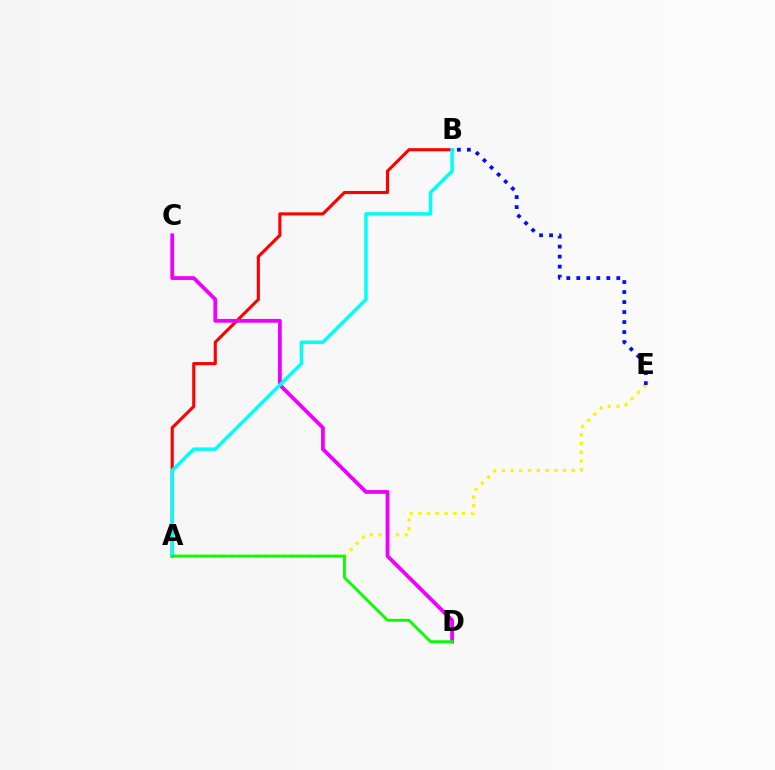{('A', 'E'): [{'color': '#fcf500', 'line_style': 'dotted', 'thickness': 2.38}], ('A', 'B'): [{'color': '#ff0000', 'line_style': 'solid', 'thickness': 2.24}, {'color': '#00fff6', 'line_style': 'solid', 'thickness': 2.51}], ('C', 'D'): [{'color': '#ee00ff', 'line_style': 'solid', 'thickness': 2.72}], ('A', 'D'): [{'color': '#08ff00', 'line_style': 'solid', 'thickness': 2.06}], ('B', 'E'): [{'color': '#0010ff', 'line_style': 'dotted', 'thickness': 2.72}]}